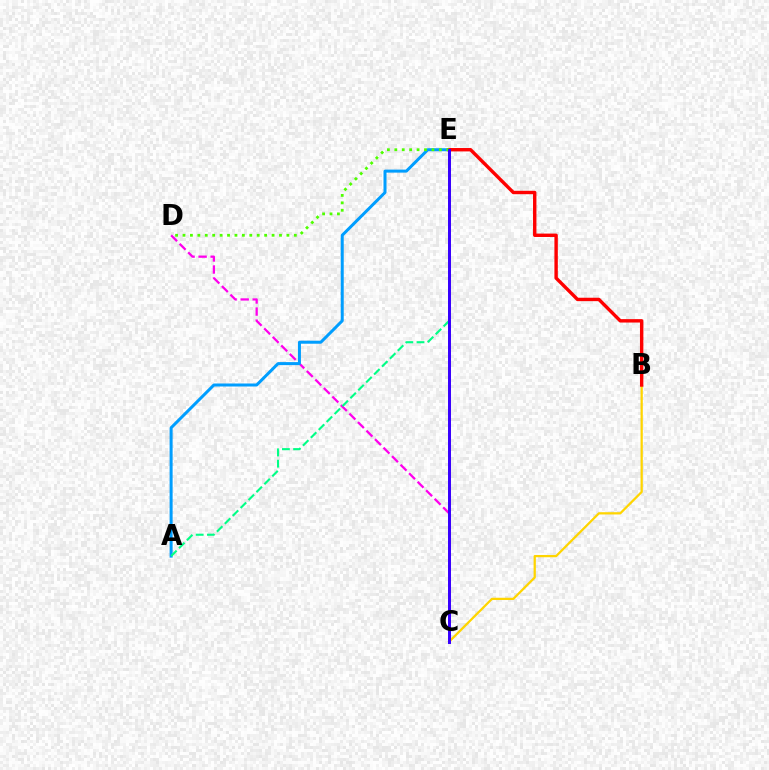{('B', 'C'): [{'color': '#ffd500', 'line_style': 'solid', 'thickness': 1.63}], ('C', 'D'): [{'color': '#ff00ed', 'line_style': 'dashed', 'thickness': 1.64}], ('A', 'E'): [{'color': '#009eff', 'line_style': 'solid', 'thickness': 2.17}, {'color': '#00ff86', 'line_style': 'dashed', 'thickness': 1.52}], ('B', 'E'): [{'color': '#ff0000', 'line_style': 'solid', 'thickness': 2.45}], ('D', 'E'): [{'color': '#4fff00', 'line_style': 'dotted', 'thickness': 2.02}], ('C', 'E'): [{'color': '#3700ff', 'line_style': 'solid', 'thickness': 2.14}]}